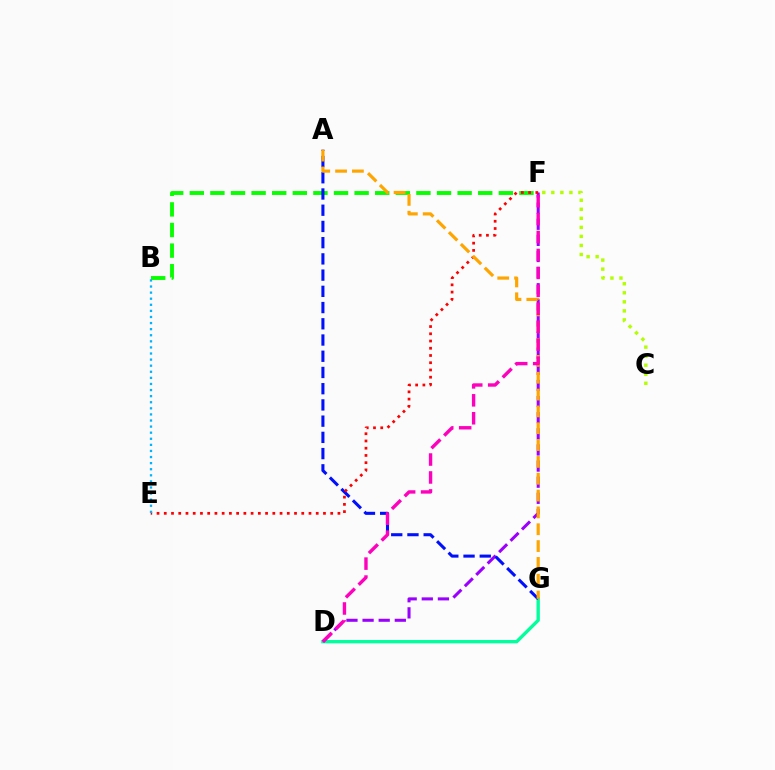{('D', 'G'): [{'color': '#00ff9d', 'line_style': 'solid', 'thickness': 2.41}], ('C', 'F'): [{'color': '#b3ff00', 'line_style': 'dotted', 'thickness': 2.46}], ('D', 'F'): [{'color': '#9b00ff', 'line_style': 'dashed', 'thickness': 2.19}, {'color': '#ff00bd', 'line_style': 'dashed', 'thickness': 2.44}], ('B', 'F'): [{'color': '#08ff00', 'line_style': 'dashed', 'thickness': 2.8}], ('A', 'G'): [{'color': '#0010ff', 'line_style': 'dashed', 'thickness': 2.2}, {'color': '#ffa500', 'line_style': 'dashed', 'thickness': 2.29}], ('E', 'F'): [{'color': '#ff0000', 'line_style': 'dotted', 'thickness': 1.97}], ('B', 'E'): [{'color': '#00b5ff', 'line_style': 'dotted', 'thickness': 1.65}]}